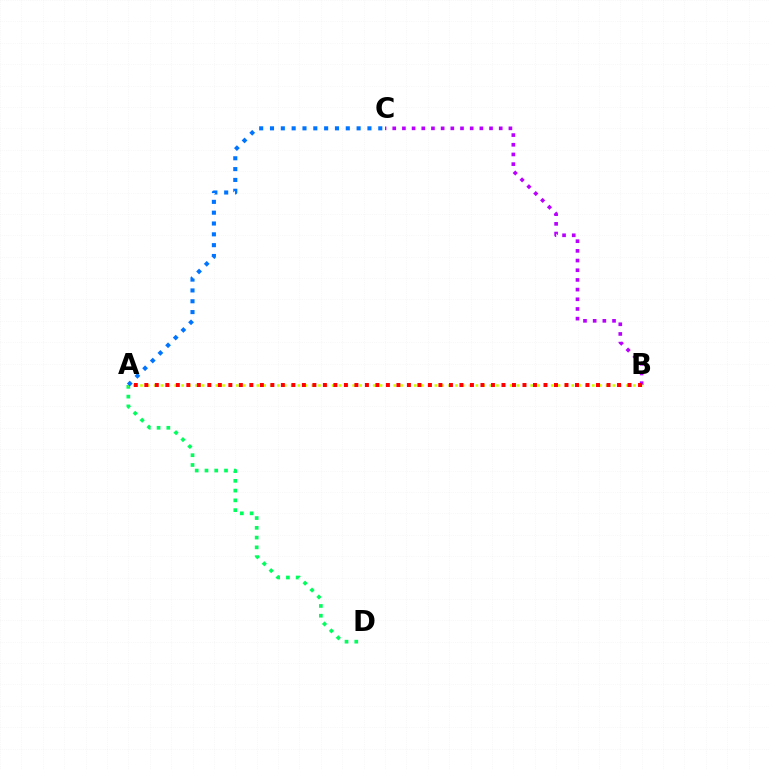{('B', 'C'): [{'color': '#b900ff', 'line_style': 'dotted', 'thickness': 2.63}], ('A', 'D'): [{'color': '#00ff5c', 'line_style': 'dotted', 'thickness': 2.65}], ('A', 'B'): [{'color': '#d1ff00', 'line_style': 'dotted', 'thickness': 1.86}, {'color': '#ff0000', 'line_style': 'dotted', 'thickness': 2.85}], ('A', 'C'): [{'color': '#0074ff', 'line_style': 'dotted', 'thickness': 2.94}]}